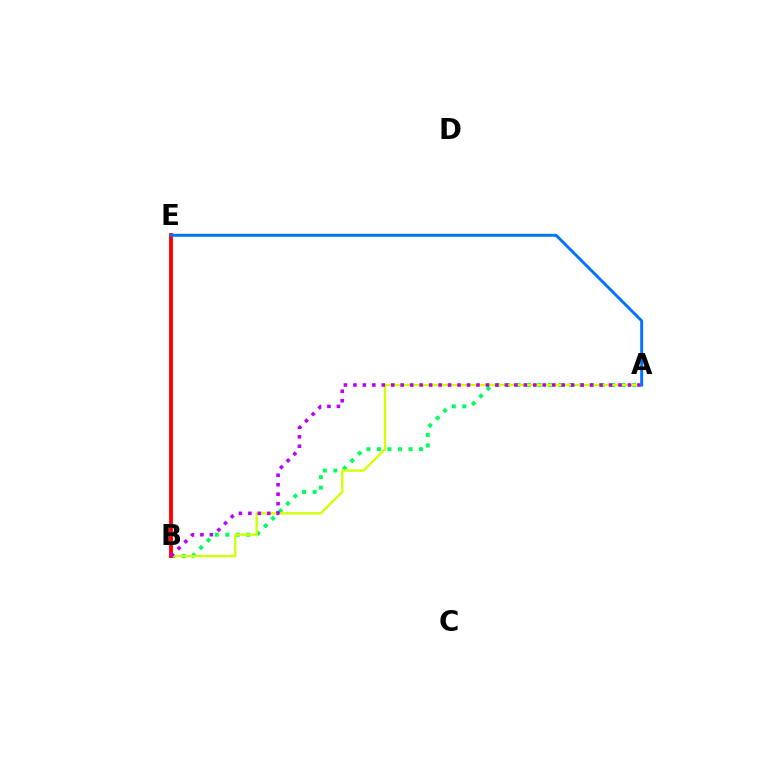{('A', 'B'): [{'color': '#00ff5c', 'line_style': 'dotted', 'thickness': 2.85}, {'color': '#d1ff00', 'line_style': 'solid', 'thickness': 1.66}, {'color': '#b900ff', 'line_style': 'dotted', 'thickness': 2.57}], ('B', 'E'): [{'color': '#ff0000', 'line_style': 'solid', 'thickness': 2.77}], ('A', 'E'): [{'color': '#0074ff', 'line_style': 'solid', 'thickness': 2.12}]}